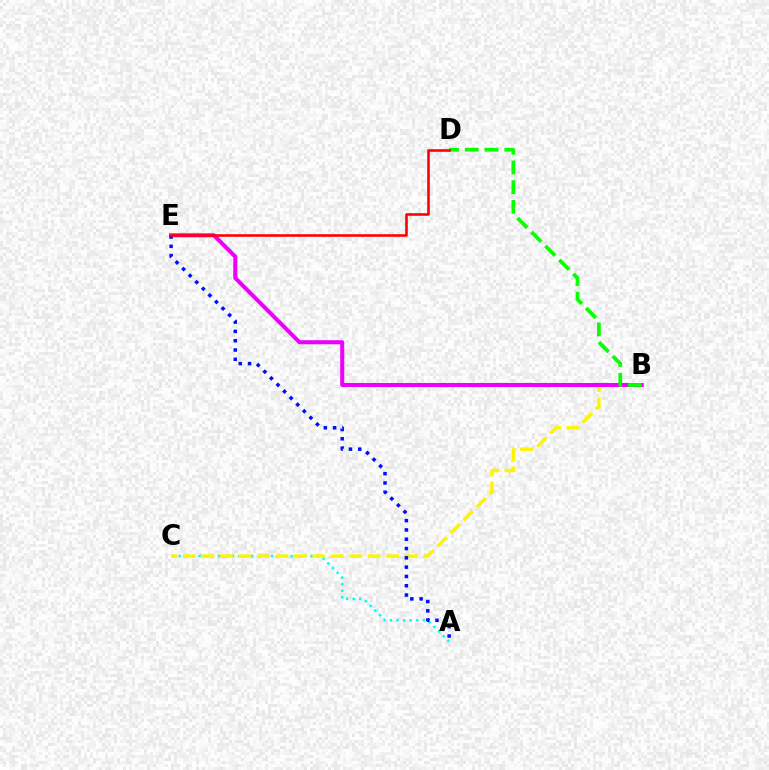{('A', 'C'): [{'color': '#00fff6', 'line_style': 'dotted', 'thickness': 1.79}], ('B', 'C'): [{'color': '#fcf500', 'line_style': 'dashed', 'thickness': 2.51}], ('B', 'E'): [{'color': '#ee00ff', 'line_style': 'solid', 'thickness': 2.92}], ('B', 'D'): [{'color': '#08ff00', 'line_style': 'dashed', 'thickness': 2.68}], ('A', 'E'): [{'color': '#0010ff', 'line_style': 'dotted', 'thickness': 2.53}], ('D', 'E'): [{'color': '#ff0000', 'line_style': 'solid', 'thickness': 1.86}]}